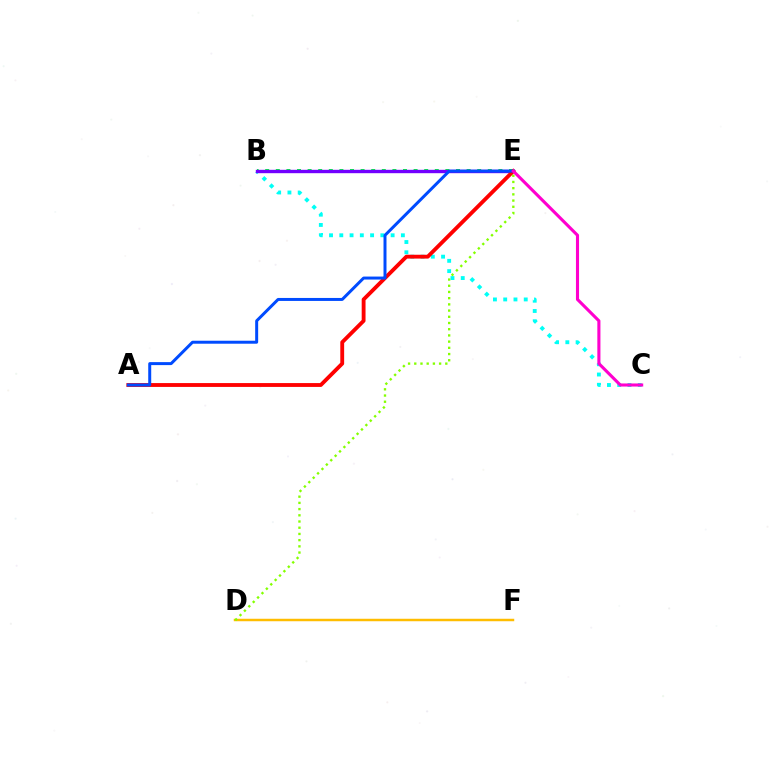{('B', 'E'): [{'color': '#00ff39', 'line_style': 'dotted', 'thickness': 2.88}, {'color': '#7200ff', 'line_style': 'solid', 'thickness': 2.43}], ('B', 'C'): [{'color': '#00fff6', 'line_style': 'dotted', 'thickness': 2.79}], ('D', 'F'): [{'color': '#ffbd00', 'line_style': 'solid', 'thickness': 1.78}], ('D', 'E'): [{'color': '#84ff00', 'line_style': 'dotted', 'thickness': 1.69}], ('A', 'E'): [{'color': '#ff0000', 'line_style': 'solid', 'thickness': 2.77}, {'color': '#004bff', 'line_style': 'solid', 'thickness': 2.15}], ('C', 'E'): [{'color': '#ff00cf', 'line_style': 'solid', 'thickness': 2.23}]}